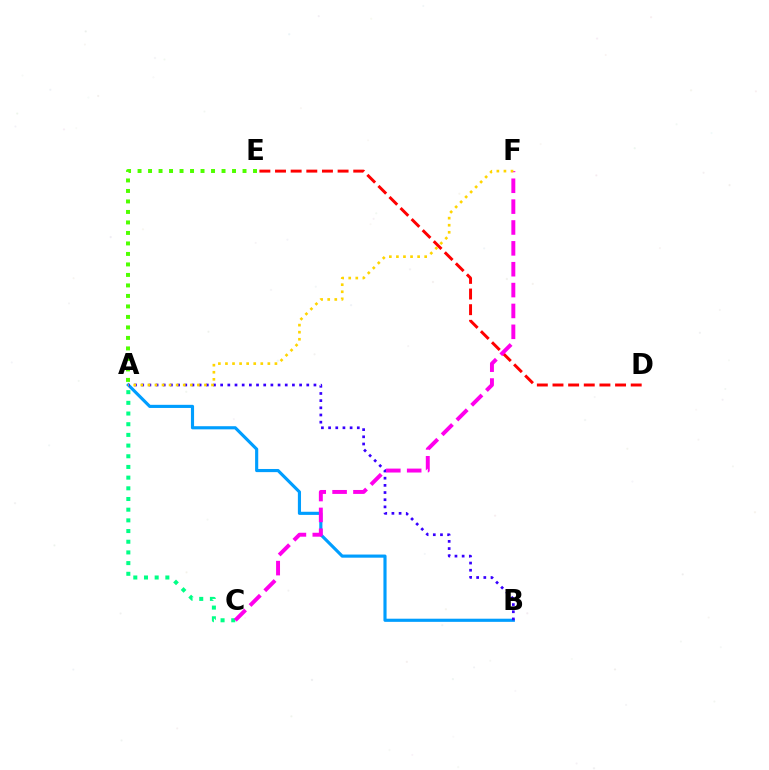{('A', 'B'): [{'color': '#009eff', 'line_style': 'solid', 'thickness': 2.26}, {'color': '#3700ff', 'line_style': 'dotted', 'thickness': 1.95}], ('A', 'C'): [{'color': '#00ff86', 'line_style': 'dotted', 'thickness': 2.9}], ('D', 'E'): [{'color': '#ff0000', 'line_style': 'dashed', 'thickness': 2.13}], ('C', 'F'): [{'color': '#ff00ed', 'line_style': 'dashed', 'thickness': 2.83}], ('A', 'E'): [{'color': '#4fff00', 'line_style': 'dotted', 'thickness': 2.85}], ('A', 'F'): [{'color': '#ffd500', 'line_style': 'dotted', 'thickness': 1.92}]}